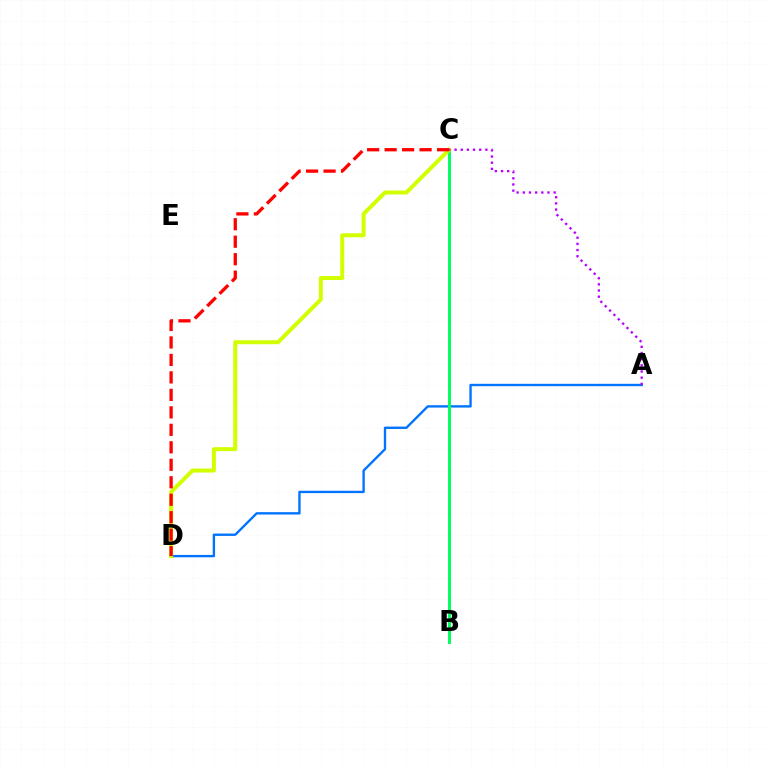{('A', 'D'): [{'color': '#0074ff', 'line_style': 'solid', 'thickness': 1.71}], ('B', 'C'): [{'color': '#00ff5c', 'line_style': 'solid', 'thickness': 2.11}], ('C', 'D'): [{'color': '#d1ff00', 'line_style': 'solid', 'thickness': 2.87}, {'color': '#ff0000', 'line_style': 'dashed', 'thickness': 2.37}], ('A', 'C'): [{'color': '#b900ff', 'line_style': 'dotted', 'thickness': 1.68}]}